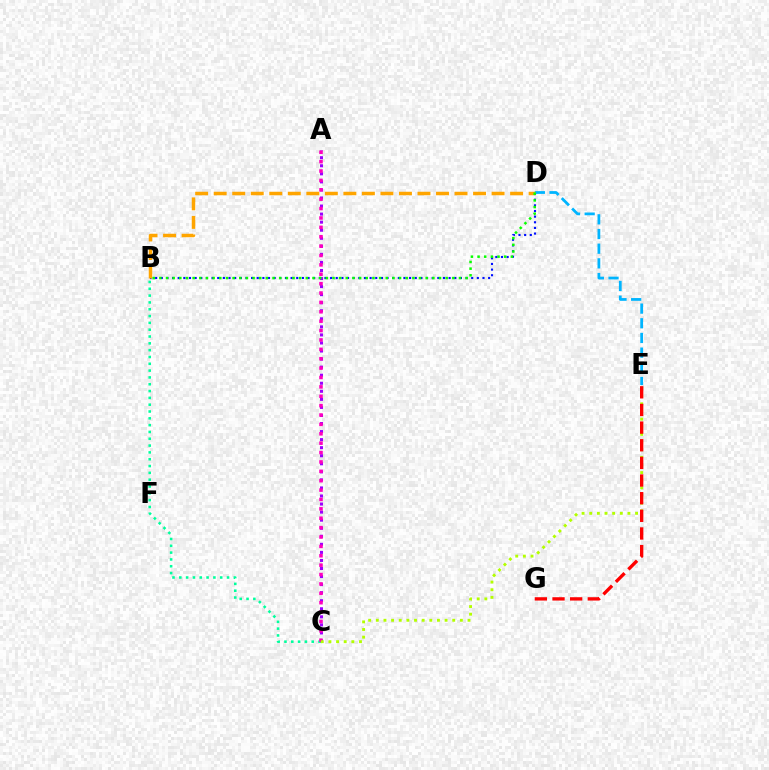{('A', 'C'): [{'color': '#9b00ff', 'line_style': 'dotted', 'thickness': 2.19}, {'color': '#ff00bd', 'line_style': 'dotted', 'thickness': 2.55}], ('D', 'E'): [{'color': '#00b5ff', 'line_style': 'dashed', 'thickness': 1.99}], ('B', 'D'): [{'color': '#0010ff', 'line_style': 'dotted', 'thickness': 1.53}, {'color': '#ffa500', 'line_style': 'dashed', 'thickness': 2.52}, {'color': '#08ff00', 'line_style': 'dotted', 'thickness': 1.81}], ('B', 'C'): [{'color': '#00ff9d', 'line_style': 'dotted', 'thickness': 1.85}], ('C', 'E'): [{'color': '#b3ff00', 'line_style': 'dotted', 'thickness': 2.08}], ('E', 'G'): [{'color': '#ff0000', 'line_style': 'dashed', 'thickness': 2.4}]}